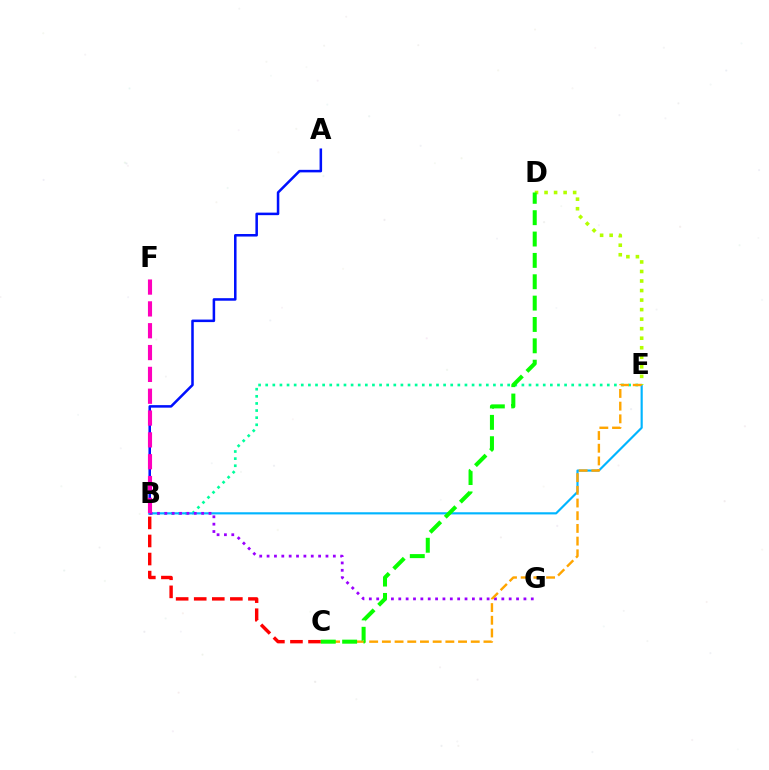{('B', 'E'): [{'color': '#00ff9d', 'line_style': 'dotted', 'thickness': 1.93}, {'color': '#00b5ff', 'line_style': 'solid', 'thickness': 1.56}], ('A', 'B'): [{'color': '#0010ff', 'line_style': 'solid', 'thickness': 1.82}], ('B', 'C'): [{'color': '#ff0000', 'line_style': 'dashed', 'thickness': 2.45}], ('B', 'G'): [{'color': '#9b00ff', 'line_style': 'dotted', 'thickness': 2.0}], ('D', 'E'): [{'color': '#b3ff00', 'line_style': 'dotted', 'thickness': 2.59}], ('C', 'E'): [{'color': '#ffa500', 'line_style': 'dashed', 'thickness': 1.72}], ('B', 'F'): [{'color': '#ff00bd', 'line_style': 'dashed', 'thickness': 2.97}], ('C', 'D'): [{'color': '#08ff00', 'line_style': 'dashed', 'thickness': 2.9}]}